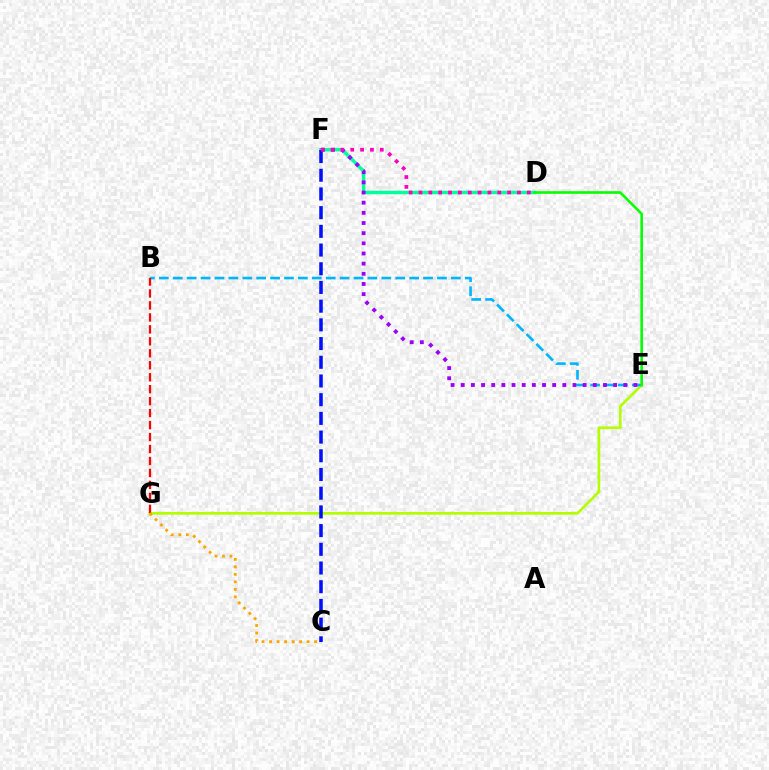{('E', 'G'): [{'color': '#b3ff00', 'line_style': 'solid', 'thickness': 1.95}], ('D', 'F'): [{'color': '#00ff9d', 'line_style': 'solid', 'thickness': 2.47}, {'color': '#ff00bd', 'line_style': 'dotted', 'thickness': 2.68}], ('B', 'E'): [{'color': '#00b5ff', 'line_style': 'dashed', 'thickness': 1.89}], ('B', 'G'): [{'color': '#ff0000', 'line_style': 'dashed', 'thickness': 1.63}], ('C', 'G'): [{'color': '#ffa500', 'line_style': 'dotted', 'thickness': 2.04}], ('E', 'F'): [{'color': '#9b00ff', 'line_style': 'dotted', 'thickness': 2.76}], ('C', 'F'): [{'color': '#0010ff', 'line_style': 'dashed', 'thickness': 2.54}], ('D', 'E'): [{'color': '#08ff00', 'line_style': 'solid', 'thickness': 1.9}]}